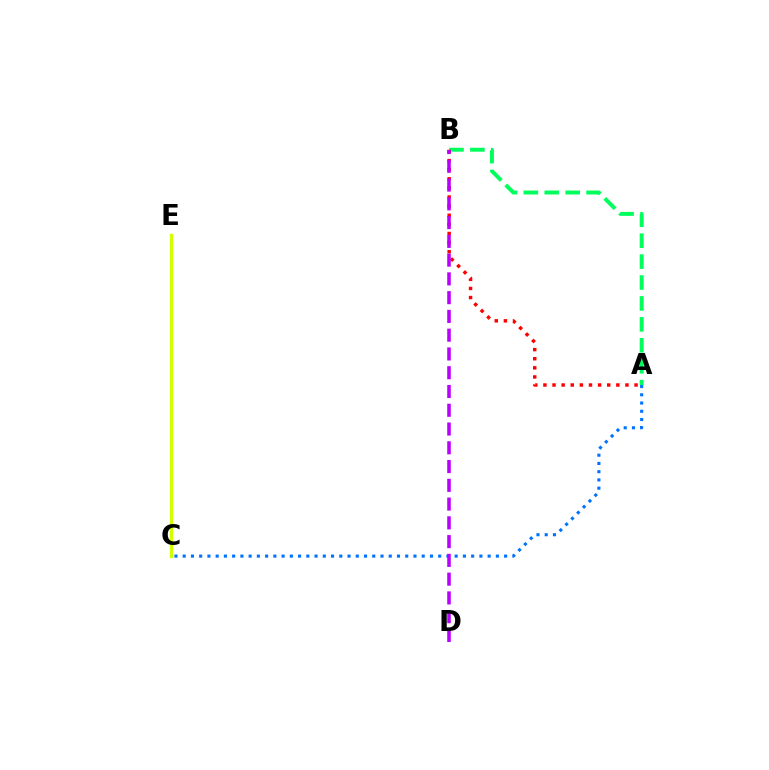{('A', 'C'): [{'color': '#0074ff', 'line_style': 'dotted', 'thickness': 2.24}], ('A', 'B'): [{'color': '#00ff5c', 'line_style': 'dashed', 'thickness': 2.84}, {'color': '#ff0000', 'line_style': 'dotted', 'thickness': 2.48}], ('B', 'D'): [{'color': '#b900ff', 'line_style': 'dashed', 'thickness': 2.55}], ('C', 'E'): [{'color': '#d1ff00', 'line_style': 'solid', 'thickness': 2.34}]}